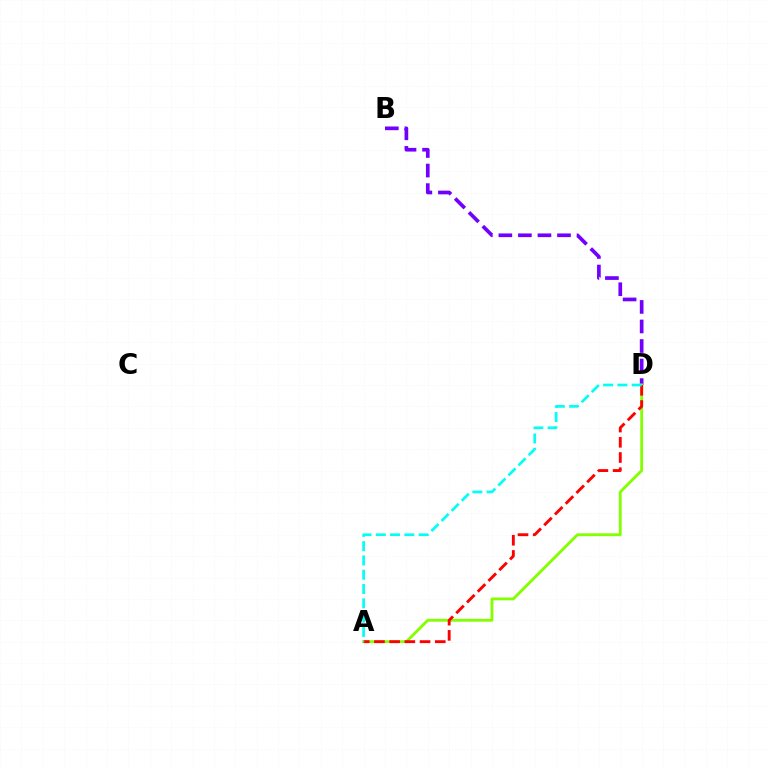{('B', 'D'): [{'color': '#7200ff', 'line_style': 'dashed', 'thickness': 2.65}], ('A', 'D'): [{'color': '#84ff00', 'line_style': 'solid', 'thickness': 2.04}, {'color': '#ff0000', 'line_style': 'dashed', 'thickness': 2.07}, {'color': '#00fff6', 'line_style': 'dashed', 'thickness': 1.94}]}